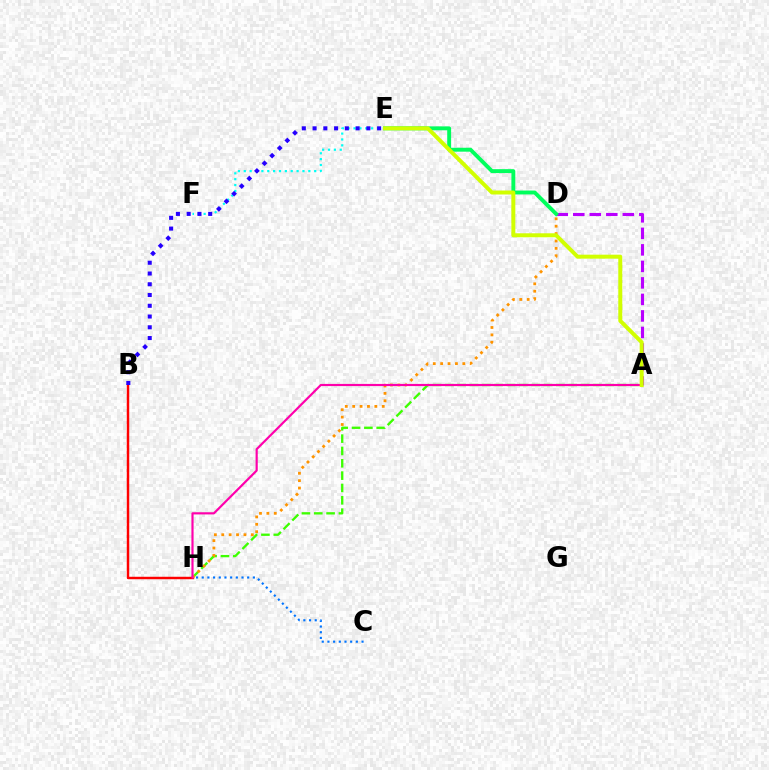{('A', 'D'): [{'color': '#b900ff', 'line_style': 'dashed', 'thickness': 2.24}], ('E', 'F'): [{'color': '#00fff6', 'line_style': 'dotted', 'thickness': 1.59}], ('D', 'E'): [{'color': '#00ff5c', 'line_style': 'solid', 'thickness': 2.81}], ('C', 'H'): [{'color': '#0074ff', 'line_style': 'dotted', 'thickness': 1.54}], ('A', 'H'): [{'color': '#3dff00', 'line_style': 'dashed', 'thickness': 1.68}, {'color': '#ff00ac', 'line_style': 'solid', 'thickness': 1.56}], ('B', 'H'): [{'color': '#ff0000', 'line_style': 'solid', 'thickness': 1.77}], ('D', 'H'): [{'color': '#ff9400', 'line_style': 'dotted', 'thickness': 2.01}], ('B', 'E'): [{'color': '#2500ff', 'line_style': 'dotted', 'thickness': 2.92}], ('A', 'E'): [{'color': '#d1ff00', 'line_style': 'solid', 'thickness': 2.86}]}